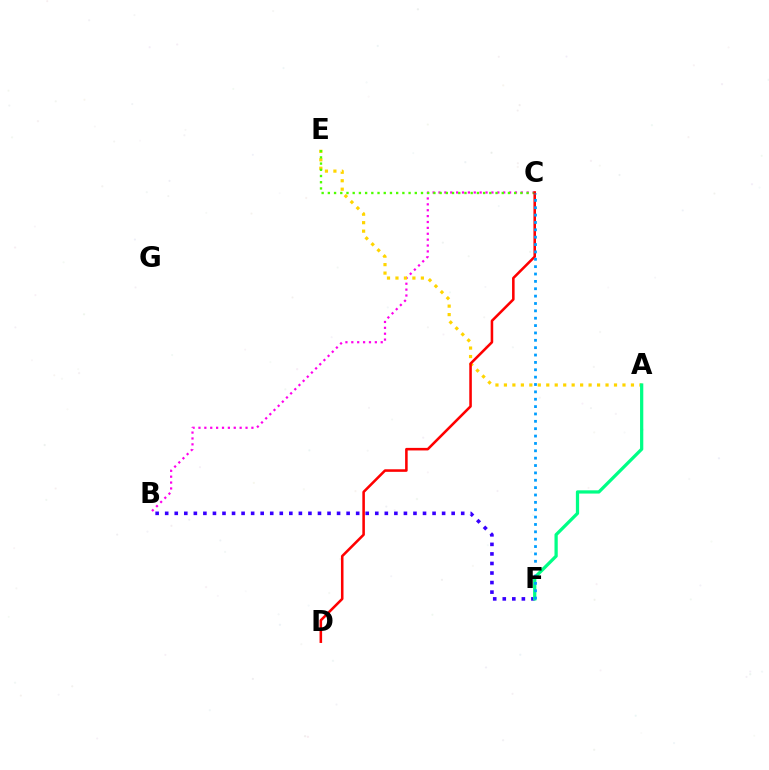{('B', 'C'): [{'color': '#ff00ed', 'line_style': 'dotted', 'thickness': 1.6}], ('A', 'E'): [{'color': '#ffd500', 'line_style': 'dotted', 'thickness': 2.3}], ('B', 'F'): [{'color': '#3700ff', 'line_style': 'dotted', 'thickness': 2.59}], ('C', 'E'): [{'color': '#4fff00', 'line_style': 'dotted', 'thickness': 1.69}], ('C', 'D'): [{'color': '#ff0000', 'line_style': 'solid', 'thickness': 1.84}], ('A', 'F'): [{'color': '#00ff86', 'line_style': 'solid', 'thickness': 2.34}], ('C', 'F'): [{'color': '#009eff', 'line_style': 'dotted', 'thickness': 2.0}]}